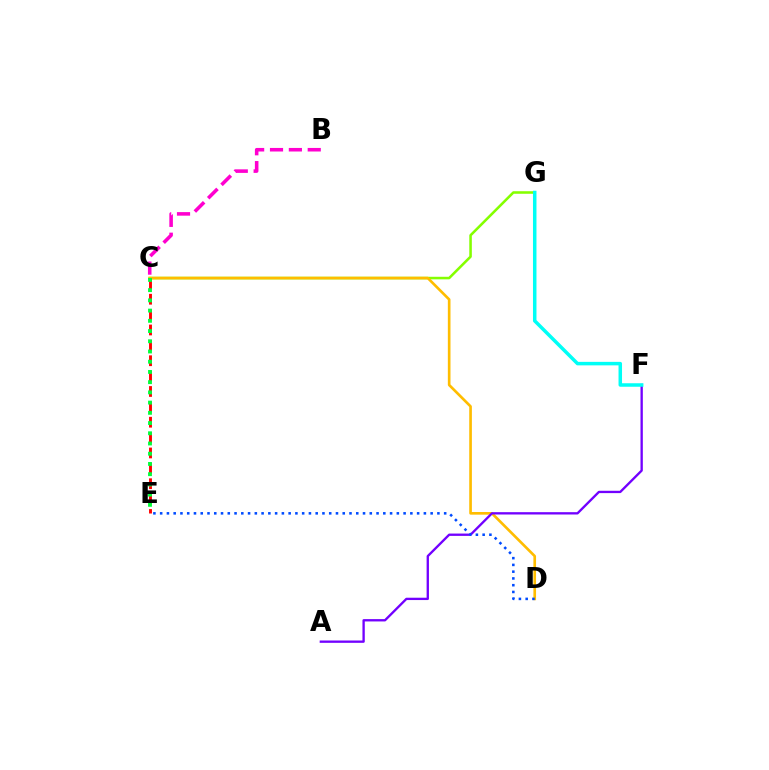{('C', 'G'): [{'color': '#84ff00', 'line_style': 'solid', 'thickness': 1.84}], ('C', 'D'): [{'color': '#ffbd00', 'line_style': 'solid', 'thickness': 1.91}], ('B', 'C'): [{'color': '#ff00cf', 'line_style': 'dashed', 'thickness': 2.56}], ('A', 'F'): [{'color': '#7200ff', 'line_style': 'solid', 'thickness': 1.68}], ('C', 'E'): [{'color': '#ff0000', 'line_style': 'dashed', 'thickness': 2.09}, {'color': '#00ff39', 'line_style': 'dotted', 'thickness': 2.78}], ('F', 'G'): [{'color': '#00fff6', 'line_style': 'solid', 'thickness': 2.52}], ('D', 'E'): [{'color': '#004bff', 'line_style': 'dotted', 'thickness': 1.84}]}